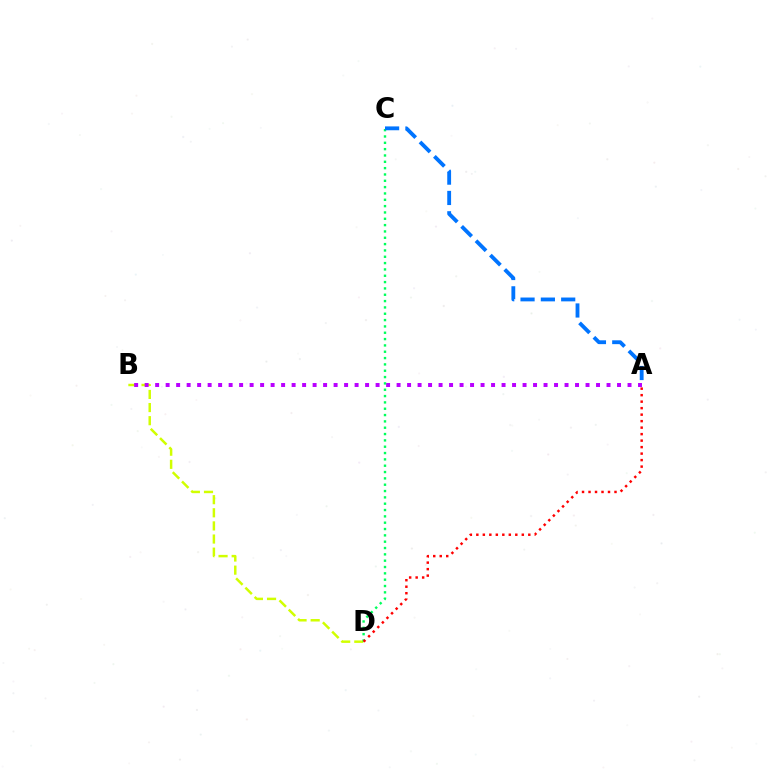{('B', 'D'): [{'color': '#d1ff00', 'line_style': 'dashed', 'thickness': 1.78}], ('A', 'B'): [{'color': '#b900ff', 'line_style': 'dotted', 'thickness': 2.85}], ('C', 'D'): [{'color': '#00ff5c', 'line_style': 'dotted', 'thickness': 1.72}], ('A', 'C'): [{'color': '#0074ff', 'line_style': 'dashed', 'thickness': 2.76}], ('A', 'D'): [{'color': '#ff0000', 'line_style': 'dotted', 'thickness': 1.76}]}